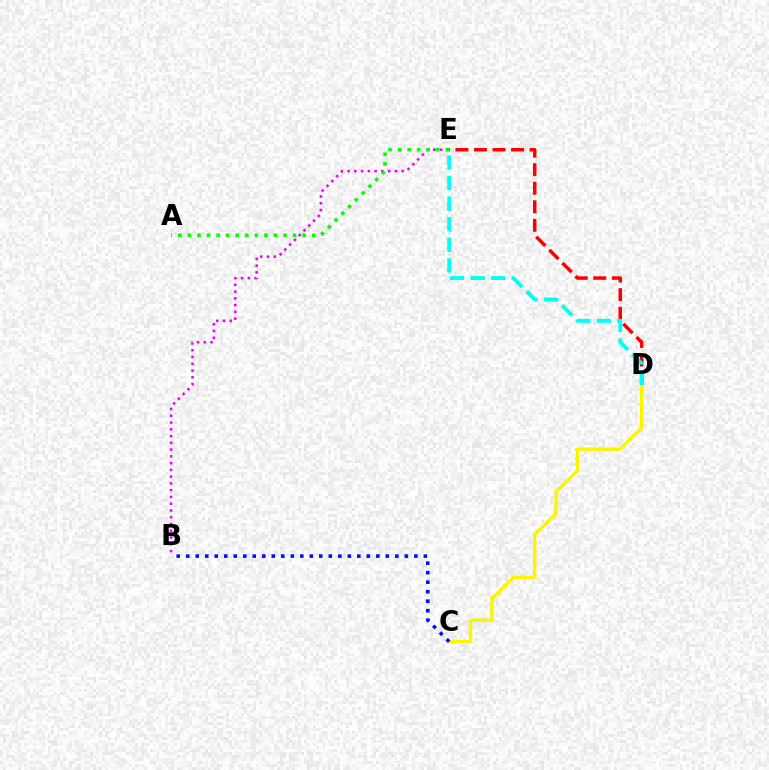{('B', 'E'): [{'color': '#ee00ff', 'line_style': 'dotted', 'thickness': 1.84}], ('A', 'E'): [{'color': '#08ff00', 'line_style': 'dotted', 'thickness': 2.6}], ('C', 'D'): [{'color': '#fcf500', 'line_style': 'solid', 'thickness': 2.44}], ('D', 'E'): [{'color': '#ff0000', 'line_style': 'dashed', 'thickness': 2.52}, {'color': '#00fff6', 'line_style': 'dashed', 'thickness': 2.79}], ('B', 'C'): [{'color': '#0010ff', 'line_style': 'dotted', 'thickness': 2.58}]}